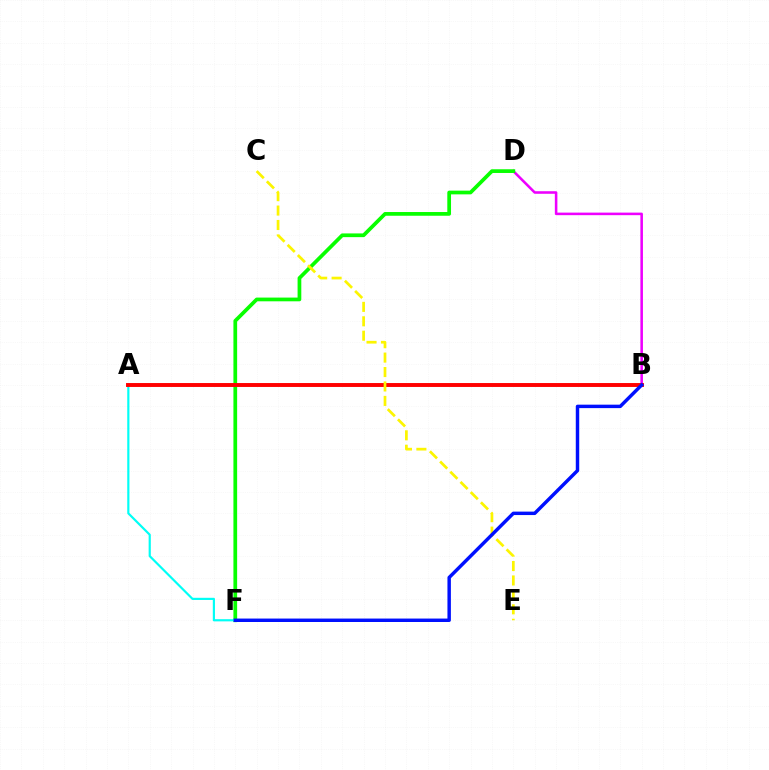{('B', 'D'): [{'color': '#ee00ff', 'line_style': 'solid', 'thickness': 1.84}], ('D', 'F'): [{'color': '#08ff00', 'line_style': 'solid', 'thickness': 2.68}], ('A', 'F'): [{'color': '#00fff6', 'line_style': 'solid', 'thickness': 1.57}], ('A', 'B'): [{'color': '#ff0000', 'line_style': 'solid', 'thickness': 2.82}], ('C', 'E'): [{'color': '#fcf500', 'line_style': 'dashed', 'thickness': 1.96}], ('B', 'F'): [{'color': '#0010ff', 'line_style': 'solid', 'thickness': 2.48}]}